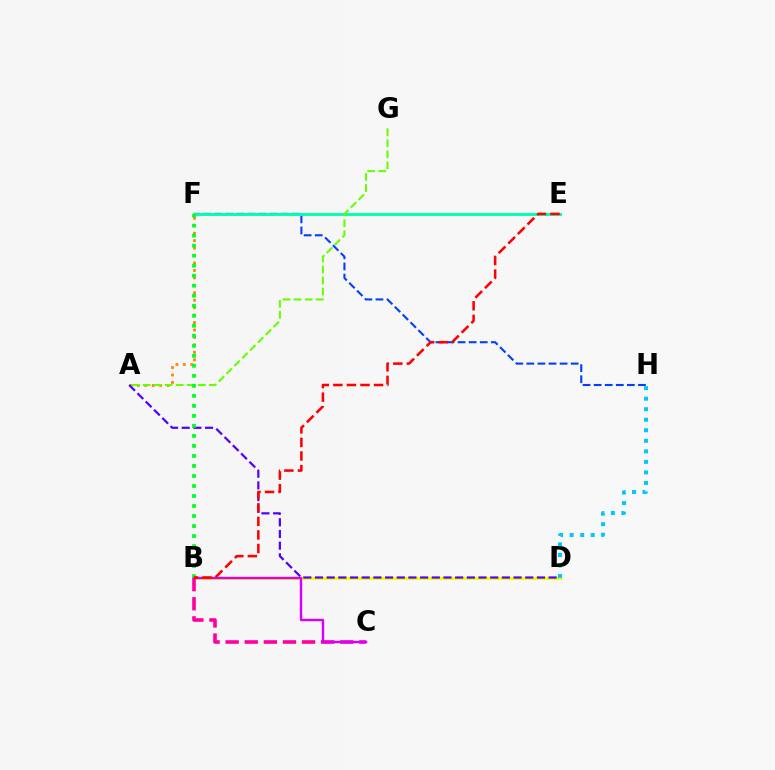{('B', 'D'): [{'color': '#eeff00', 'line_style': 'solid', 'thickness': 2.19}], ('A', 'F'): [{'color': '#ff8800', 'line_style': 'dotted', 'thickness': 2.02}], ('A', 'D'): [{'color': '#4f00ff', 'line_style': 'dashed', 'thickness': 1.59}], ('F', 'H'): [{'color': '#003fff', 'line_style': 'dashed', 'thickness': 1.51}], ('B', 'C'): [{'color': '#ff00a0', 'line_style': 'dashed', 'thickness': 2.59}, {'color': '#d600ff', 'line_style': 'solid', 'thickness': 1.76}], ('D', 'H'): [{'color': '#00c7ff', 'line_style': 'dotted', 'thickness': 2.86}], ('E', 'F'): [{'color': '#00ffaf', 'line_style': 'solid', 'thickness': 2.09}], ('A', 'G'): [{'color': '#66ff00', 'line_style': 'dashed', 'thickness': 1.5}], ('B', 'F'): [{'color': '#00ff27', 'line_style': 'dotted', 'thickness': 2.72}], ('B', 'E'): [{'color': '#ff0000', 'line_style': 'dashed', 'thickness': 1.84}]}